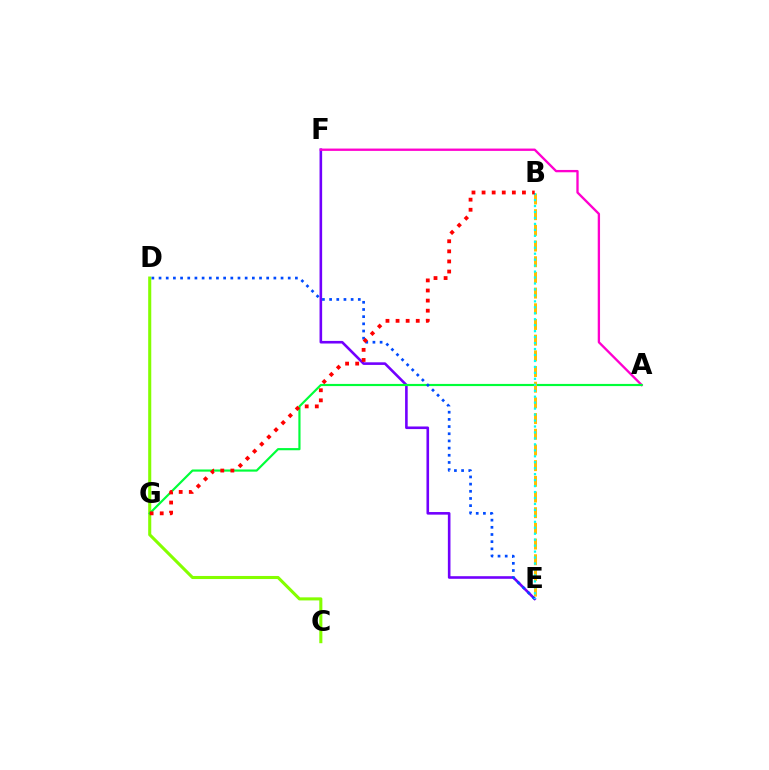{('E', 'F'): [{'color': '#7200ff', 'line_style': 'solid', 'thickness': 1.88}], ('C', 'D'): [{'color': '#84ff00', 'line_style': 'solid', 'thickness': 2.22}], ('A', 'F'): [{'color': '#ff00cf', 'line_style': 'solid', 'thickness': 1.68}], ('A', 'G'): [{'color': '#00ff39', 'line_style': 'solid', 'thickness': 1.56}], ('B', 'E'): [{'color': '#ffbd00', 'line_style': 'dashed', 'thickness': 2.13}, {'color': '#00fff6', 'line_style': 'dotted', 'thickness': 1.62}], ('D', 'E'): [{'color': '#004bff', 'line_style': 'dotted', 'thickness': 1.95}], ('B', 'G'): [{'color': '#ff0000', 'line_style': 'dotted', 'thickness': 2.74}]}